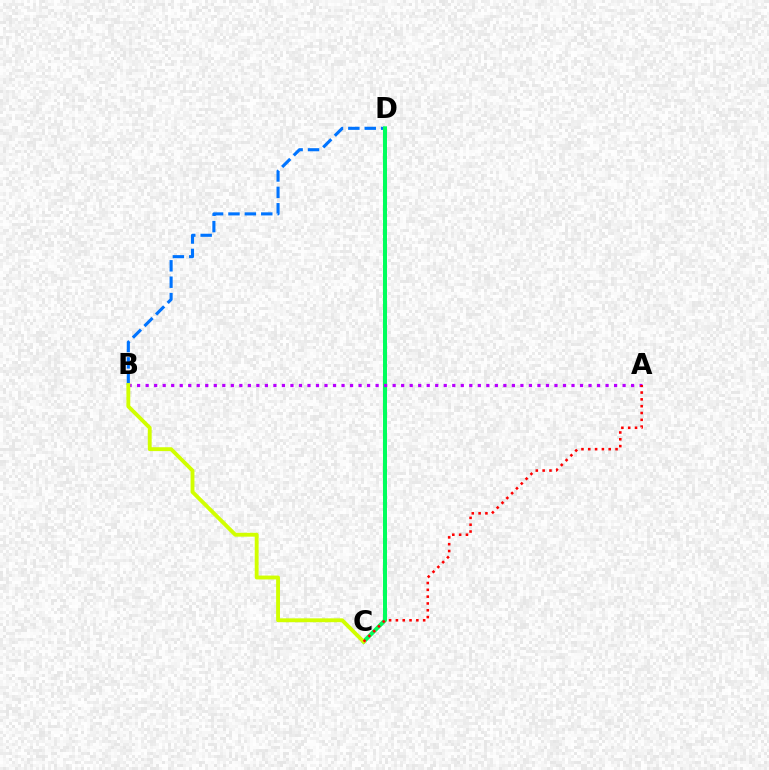{('B', 'D'): [{'color': '#0074ff', 'line_style': 'dashed', 'thickness': 2.23}], ('C', 'D'): [{'color': '#00ff5c', 'line_style': 'solid', 'thickness': 2.89}], ('A', 'B'): [{'color': '#b900ff', 'line_style': 'dotted', 'thickness': 2.31}], ('B', 'C'): [{'color': '#d1ff00', 'line_style': 'solid', 'thickness': 2.79}], ('A', 'C'): [{'color': '#ff0000', 'line_style': 'dotted', 'thickness': 1.85}]}